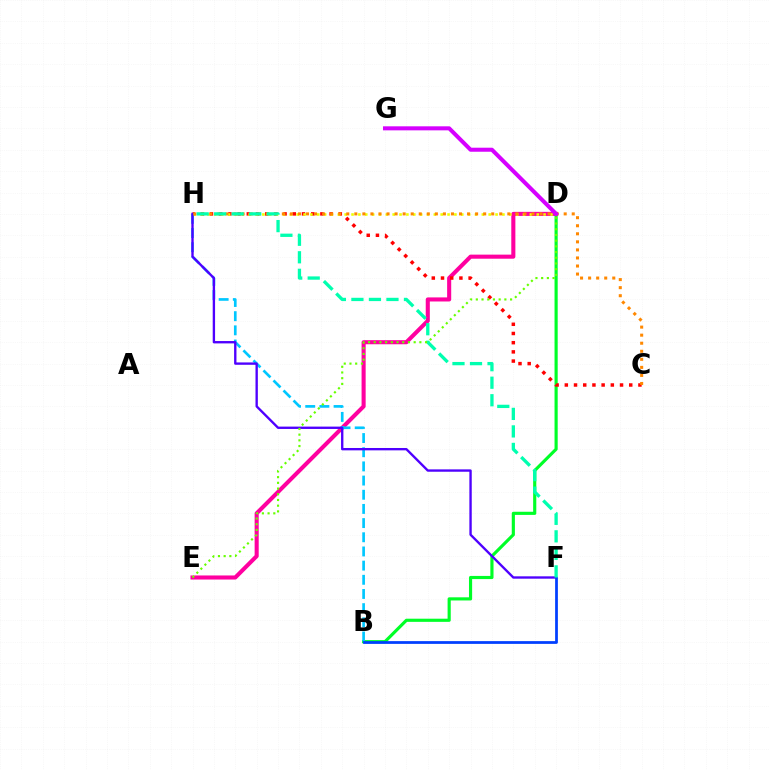{('D', 'E'): [{'color': '#ff00a0', 'line_style': 'solid', 'thickness': 2.94}, {'color': '#66ff00', 'line_style': 'dotted', 'thickness': 1.55}], ('B', 'D'): [{'color': '#00ff27', 'line_style': 'solid', 'thickness': 2.27}], ('C', 'H'): [{'color': '#ff0000', 'line_style': 'dotted', 'thickness': 2.5}, {'color': '#ff8800', 'line_style': 'dotted', 'thickness': 2.19}], ('D', 'H'): [{'color': '#eeff00', 'line_style': 'dotted', 'thickness': 1.86}], ('B', 'H'): [{'color': '#00c7ff', 'line_style': 'dashed', 'thickness': 1.93}], ('F', 'H'): [{'color': '#4f00ff', 'line_style': 'solid', 'thickness': 1.7}, {'color': '#00ffaf', 'line_style': 'dashed', 'thickness': 2.38}], ('D', 'G'): [{'color': '#d600ff', 'line_style': 'solid', 'thickness': 2.9}], ('B', 'F'): [{'color': '#003fff', 'line_style': 'solid', 'thickness': 1.98}]}